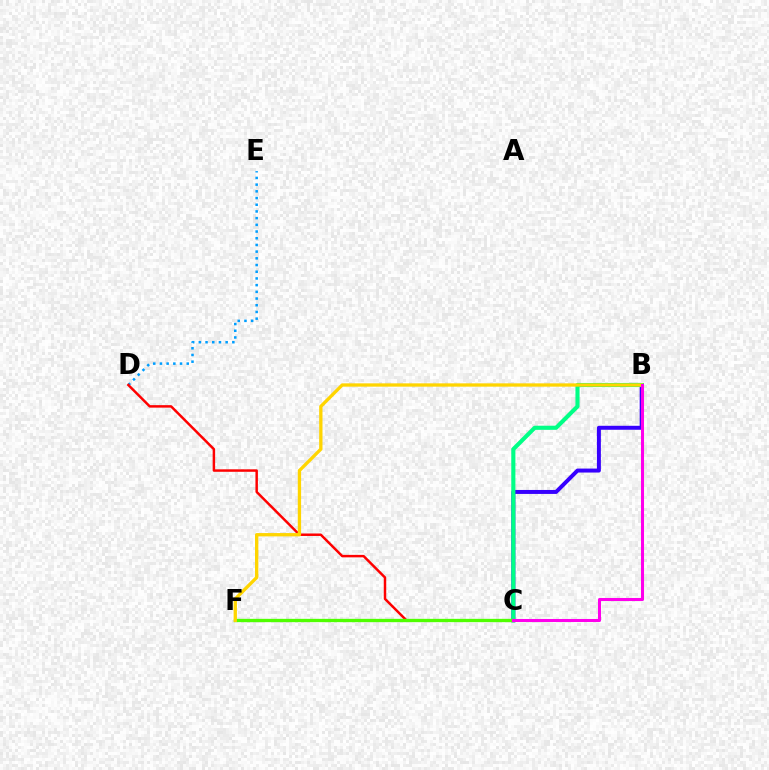{('B', 'C'): [{'color': '#3700ff', 'line_style': 'solid', 'thickness': 2.86}, {'color': '#00ff86', 'line_style': 'solid', 'thickness': 2.96}, {'color': '#ff00ed', 'line_style': 'solid', 'thickness': 2.19}], ('D', 'E'): [{'color': '#009eff', 'line_style': 'dotted', 'thickness': 1.82}], ('C', 'D'): [{'color': '#ff0000', 'line_style': 'solid', 'thickness': 1.78}], ('C', 'F'): [{'color': '#4fff00', 'line_style': 'solid', 'thickness': 2.39}], ('B', 'F'): [{'color': '#ffd500', 'line_style': 'solid', 'thickness': 2.38}]}